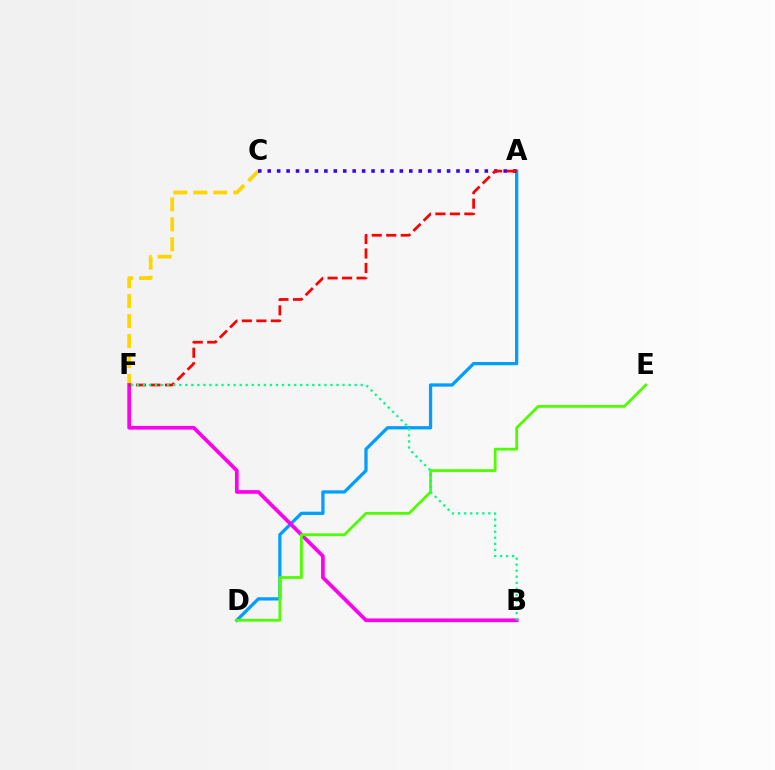{('A', 'D'): [{'color': '#009eff', 'line_style': 'solid', 'thickness': 2.34}], ('C', 'F'): [{'color': '#ffd500', 'line_style': 'dashed', 'thickness': 2.71}], ('B', 'F'): [{'color': '#ff00ed', 'line_style': 'solid', 'thickness': 2.68}, {'color': '#00ff86', 'line_style': 'dotted', 'thickness': 1.64}], ('D', 'E'): [{'color': '#4fff00', 'line_style': 'solid', 'thickness': 2.0}], ('A', 'C'): [{'color': '#3700ff', 'line_style': 'dotted', 'thickness': 2.56}], ('A', 'F'): [{'color': '#ff0000', 'line_style': 'dashed', 'thickness': 1.97}]}